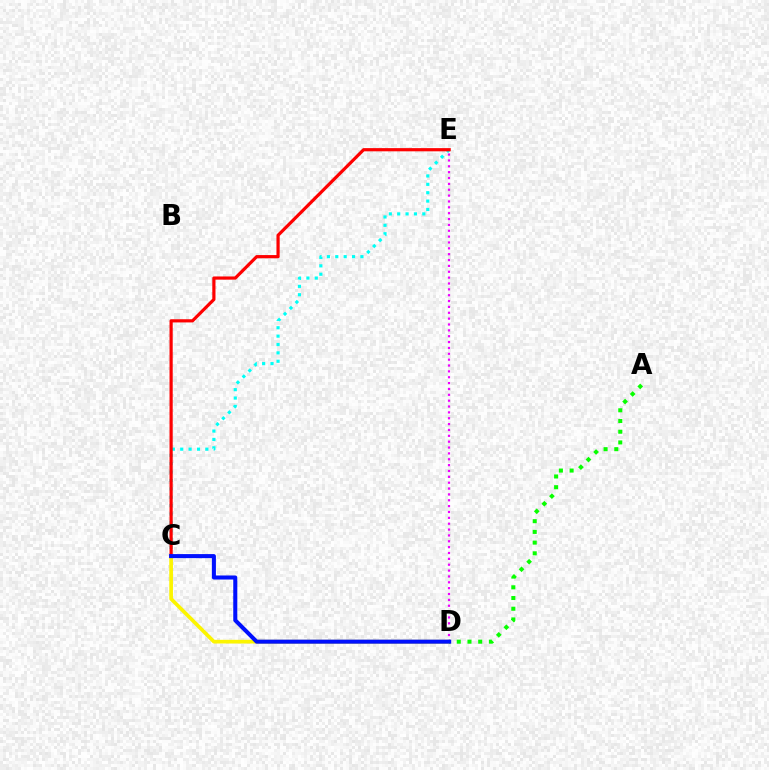{('C', 'E'): [{'color': '#00fff6', 'line_style': 'dotted', 'thickness': 2.28}, {'color': '#ff0000', 'line_style': 'solid', 'thickness': 2.3}], ('C', 'D'): [{'color': '#fcf500', 'line_style': 'solid', 'thickness': 2.66}, {'color': '#0010ff', 'line_style': 'solid', 'thickness': 2.92}], ('A', 'D'): [{'color': '#08ff00', 'line_style': 'dotted', 'thickness': 2.91}], ('D', 'E'): [{'color': '#ee00ff', 'line_style': 'dotted', 'thickness': 1.59}]}